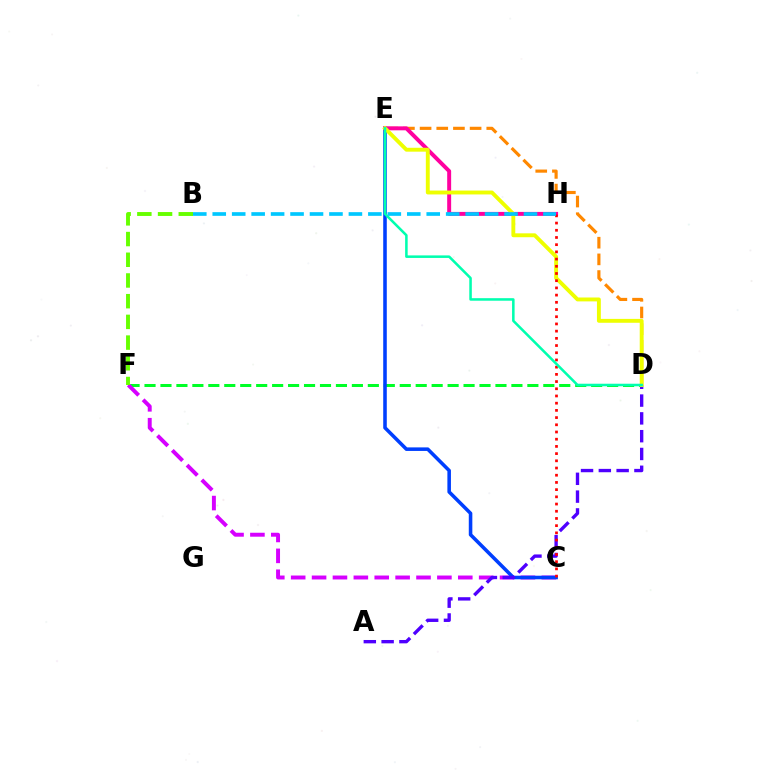{('D', 'F'): [{'color': '#00ff27', 'line_style': 'dashed', 'thickness': 2.17}], ('C', 'F'): [{'color': '#d600ff', 'line_style': 'dashed', 'thickness': 2.84}], ('D', 'E'): [{'color': '#ff8800', 'line_style': 'dashed', 'thickness': 2.26}, {'color': '#eeff00', 'line_style': 'solid', 'thickness': 2.8}, {'color': '#00ffaf', 'line_style': 'solid', 'thickness': 1.83}], ('C', 'E'): [{'color': '#003fff', 'line_style': 'solid', 'thickness': 2.56}], ('E', 'H'): [{'color': '#ff00a0', 'line_style': 'solid', 'thickness': 2.84}], ('B', 'F'): [{'color': '#66ff00', 'line_style': 'dashed', 'thickness': 2.81}], ('A', 'D'): [{'color': '#4f00ff', 'line_style': 'dashed', 'thickness': 2.42}], ('C', 'H'): [{'color': '#ff0000', 'line_style': 'dotted', 'thickness': 1.96}], ('B', 'H'): [{'color': '#00c7ff', 'line_style': 'dashed', 'thickness': 2.64}]}